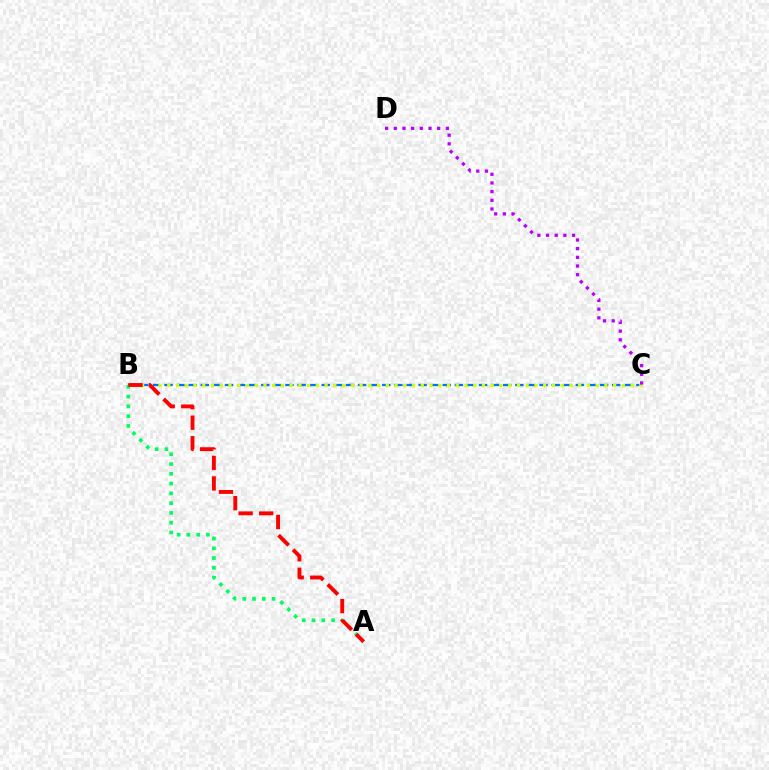{('B', 'C'): [{'color': '#0074ff', 'line_style': 'dashed', 'thickness': 1.64}, {'color': '#d1ff00', 'line_style': 'dotted', 'thickness': 2.38}], ('A', 'B'): [{'color': '#00ff5c', 'line_style': 'dotted', 'thickness': 2.65}, {'color': '#ff0000', 'line_style': 'dashed', 'thickness': 2.79}], ('C', 'D'): [{'color': '#b900ff', 'line_style': 'dotted', 'thickness': 2.36}]}